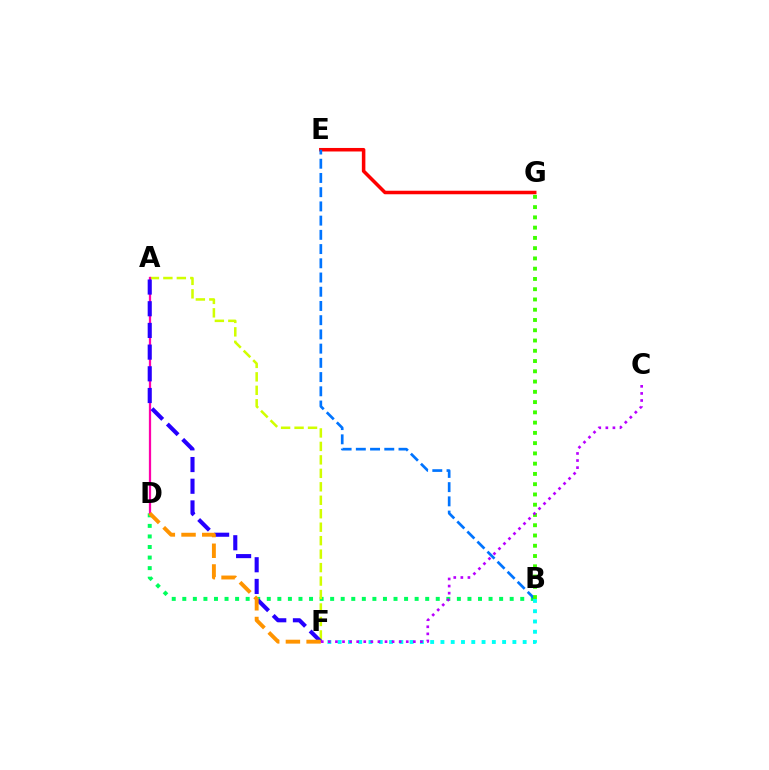{('E', 'G'): [{'color': '#ff0000', 'line_style': 'solid', 'thickness': 2.54}], ('B', 'D'): [{'color': '#00ff5c', 'line_style': 'dotted', 'thickness': 2.87}], ('A', 'F'): [{'color': '#d1ff00', 'line_style': 'dashed', 'thickness': 1.83}, {'color': '#2500ff', 'line_style': 'dashed', 'thickness': 2.95}], ('B', 'E'): [{'color': '#0074ff', 'line_style': 'dashed', 'thickness': 1.93}], ('B', 'F'): [{'color': '#00fff6', 'line_style': 'dotted', 'thickness': 2.79}], ('A', 'D'): [{'color': '#ff00ac', 'line_style': 'solid', 'thickness': 1.63}], ('D', 'F'): [{'color': '#ff9400', 'line_style': 'dashed', 'thickness': 2.81}], ('B', 'G'): [{'color': '#3dff00', 'line_style': 'dotted', 'thickness': 2.79}], ('C', 'F'): [{'color': '#b900ff', 'line_style': 'dotted', 'thickness': 1.92}]}